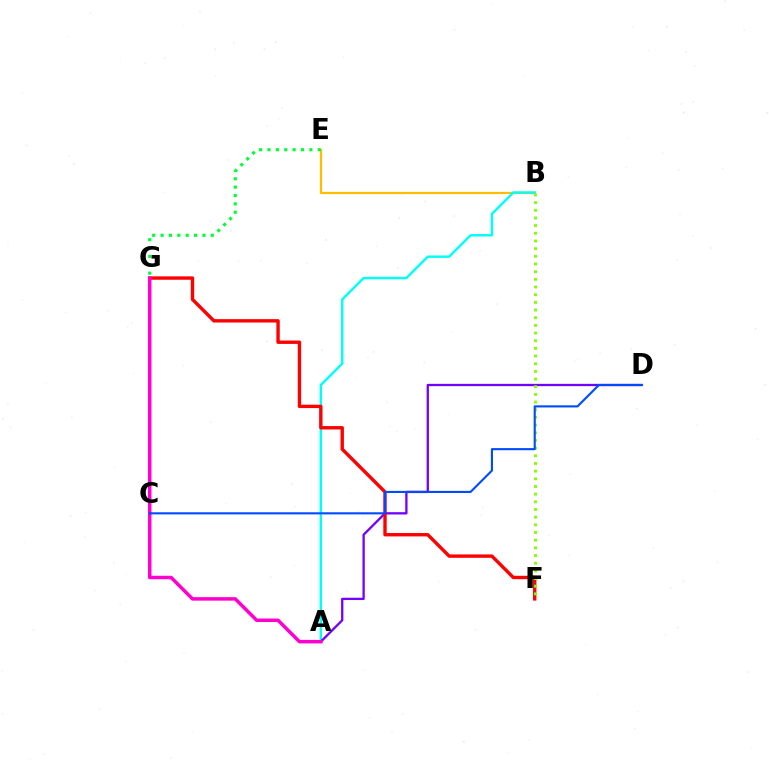{('B', 'E'): [{'color': '#ffbd00', 'line_style': 'solid', 'thickness': 1.61}], ('A', 'B'): [{'color': '#00fff6', 'line_style': 'solid', 'thickness': 1.76}], ('A', 'D'): [{'color': '#7200ff', 'line_style': 'solid', 'thickness': 1.65}], ('F', 'G'): [{'color': '#ff0000', 'line_style': 'solid', 'thickness': 2.43}], ('E', 'G'): [{'color': '#00ff39', 'line_style': 'dotted', 'thickness': 2.27}], ('B', 'F'): [{'color': '#84ff00', 'line_style': 'dotted', 'thickness': 2.08}], ('A', 'G'): [{'color': '#ff00cf', 'line_style': 'solid', 'thickness': 2.52}], ('C', 'D'): [{'color': '#004bff', 'line_style': 'solid', 'thickness': 1.53}]}